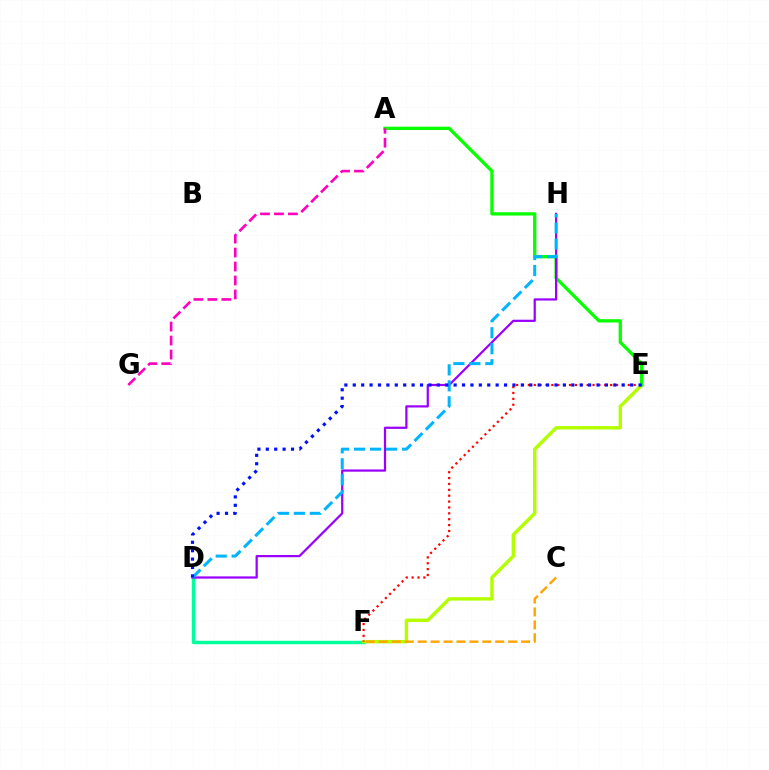{('D', 'F'): [{'color': '#00ff9d', 'line_style': 'solid', 'thickness': 2.47}], ('E', 'F'): [{'color': '#b3ff00', 'line_style': 'solid', 'thickness': 2.47}, {'color': '#ff0000', 'line_style': 'dotted', 'thickness': 1.6}], ('A', 'E'): [{'color': '#08ff00', 'line_style': 'solid', 'thickness': 2.38}], ('D', 'H'): [{'color': '#9b00ff', 'line_style': 'solid', 'thickness': 1.61}, {'color': '#00b5ff', 'line_style': 'dashed', 'thickness': 2.17}], ('A', 'G'): [{'color': '#ff00bd', 'line_style': 'dashed', 'thickness': 1.9}], ('C', 'F'): [{'color': '#ffa500', 'line_style': 'dashed', 'thickness': 1.76}], ('D', 'E'): [{'color': '#0010ff', 'line_style': 'dotted', 'thickness': 2.28}]}